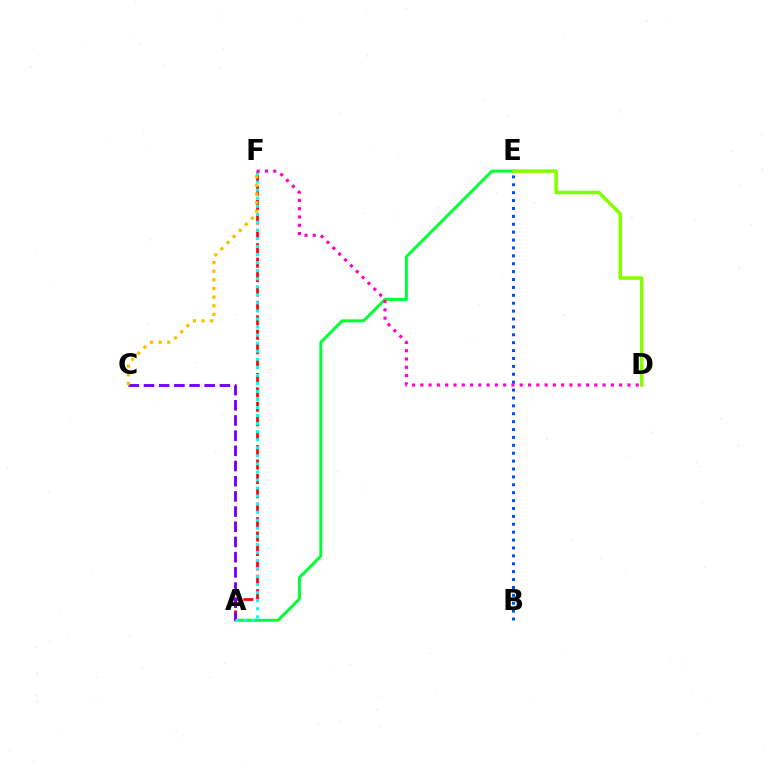{('A', 'F'): [{'color': '#ff0000', 'line_style': 'dashed', 'thickness': 1.96}, {'color': '#00fff6', 'line_style': 'dotted', 'thickness': 2.19}], ('A', 'E'): [{'color': '#00ff39', 'line_style': 'solid', 'thickness': 2.14}], ('A', 'C'): [{'color': '#7200ff', 'line_style': 'dashed', 'thickness': 2.06}], ('C', 'F'): [{'color': '#ffbd00', 'line_style': 'dotted', 'thickness': 2.34}], ('D', 'F'): [{'color': '#ff00cf', 'line_style': 'dotted', 'thickness': 2.25}], ('D', 'E'): [{'color': '#84ff00', 'line_style': 'solid', 'thickness': 2.54}], ('B', 'E'): [{'color': '#004bff', 'line_style': 'dotted', 'thickness': 2.15}]}